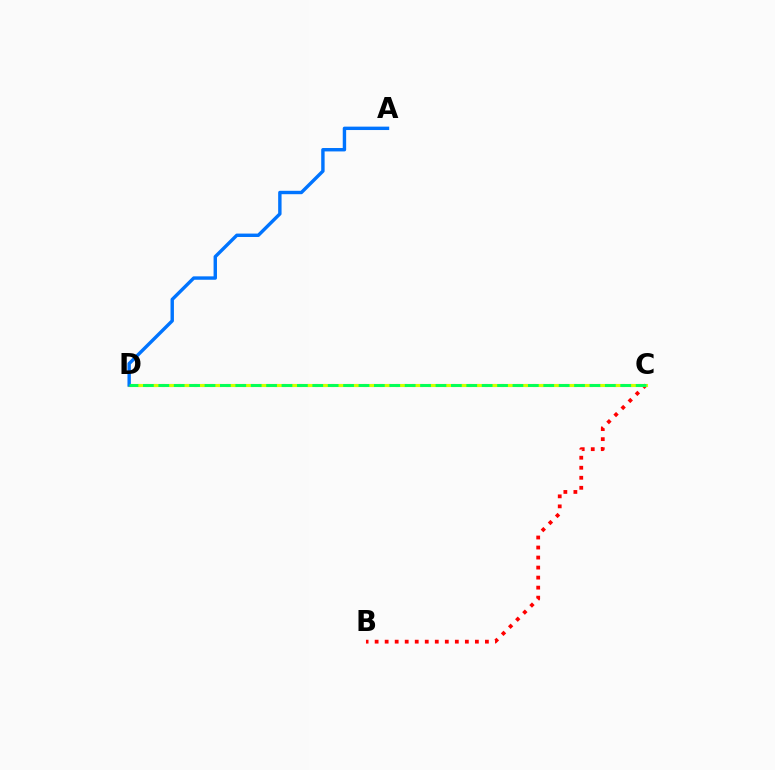{('C', 'D'): [{'color': '#b900ff', 'line_style': 'dotted', 'thickness': 2.19}, {'color': '#d1ff00', 'line_style': 'solid', 'thickness': 2.24}, {'color': '#00ff5c', 'line_style': 'dashed', 'thickness': 2.09}], ('B', 'C'): [{'color': '#ff0000', 'line_style': 'dotted', 'thickness': 2.72}], ('A', 'D'): [{'color': '#0074ff', 'line_style': 'solid', 'thickness': 2.45}]}